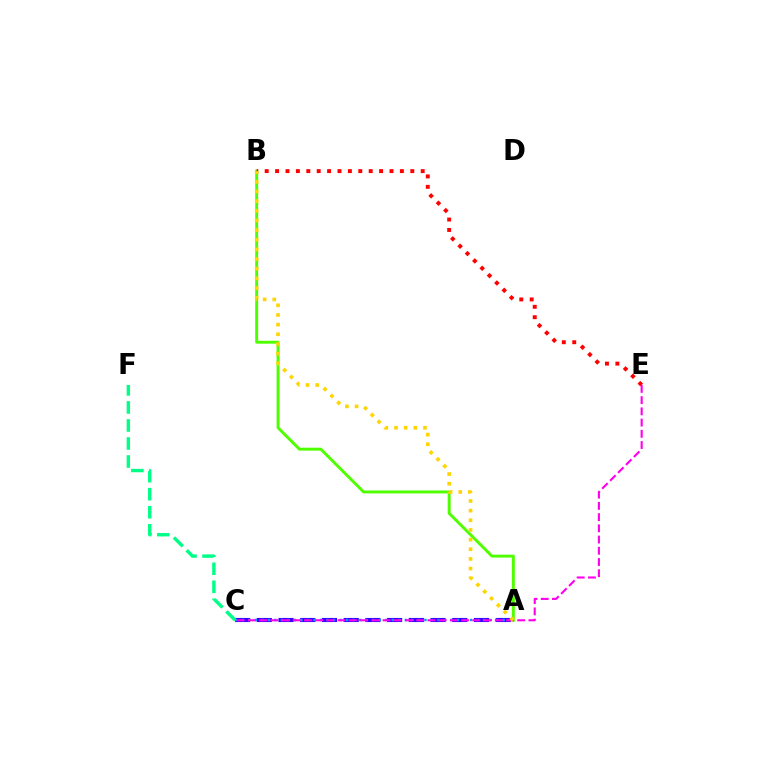{('A', 'C'): [{'color': '#3700ff', 'line_style': 'dashed', 'thickness': 2.95}, {'color': '#009eff', 'line_style': 'dotted', 'thickness': 1.77}], ('A', 'B'): [{'color': '#4fff00', 'line_style': 'solid', 'thickness': 2.11}, {'color': '#ffd500', 'line_style': 'dotted', 'thickness': 2.62}], ('B', 'E'): [{'color': '#ff0000', 'line_style': 'dotted', 'thickness': 2.83}], ('C', 'E'): [{'color': '#ff00ed', 'line_style': 'dashed', 'thickness': 1.52}], ('C', 'F'): [{'color': '#00ff86', 'line_style': 'dashed', 'thickness': 2.45}]}